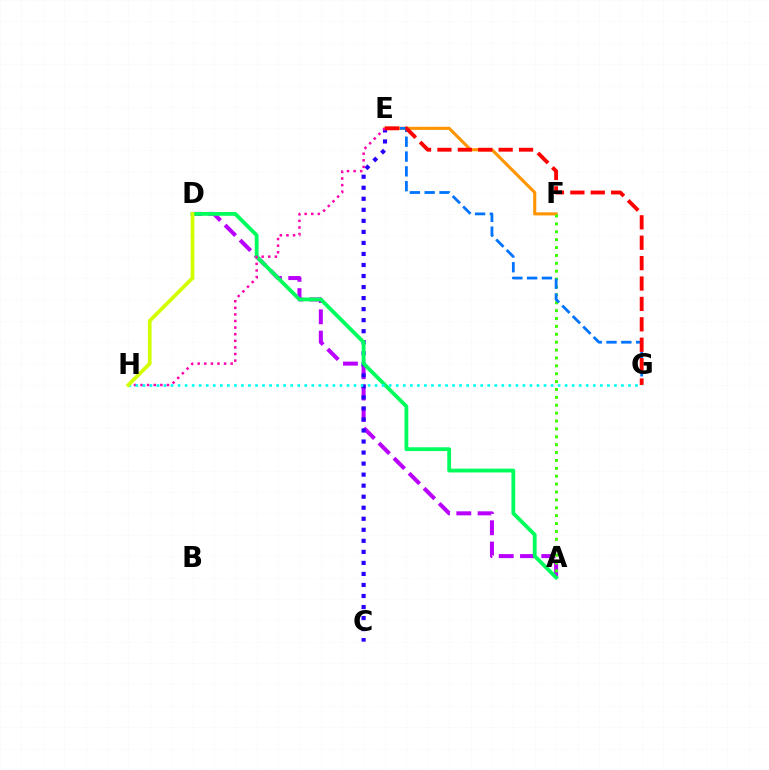{('E', 'F'): [{'color': '#ff9400', 'line_style': 'solid', 'thickness': 2.22}], ('A', 'D'): [{'color': '#b900ff', 'line_style': 'dashed', 'thickness': 2.89}, {'color': '#00ff5c', 'line_style': 'solid', 'thickness': 2.74}], ('C', 'E'): [{'color': '#2500ff', 'line_style': 'dotted', 'thickness': 3.0}], ('A', 'F'): [{'color': '#3dff00', 'line_style': 'dotted', 'thickness': 2.14}], ('E', 'G'): [{'color': '#0074ff', 'line_style': 'dashed', 'thickness': 2.01}, {'color': '#ff0000', 'line_style': 'dashed', 'thickness': 2.77}], ('E', 'H'): [{'color': '#ff00ac', 'line_style': 'dotted', 'thickness': 1.79}], ('G', 'H'): [{'color': '#00fff6', 'line_style': 'dotted', 'thickness': 1.91}], ('D', 'H'): [{'color': '#d1ff00', 'line_style': 'solid', 'thickness': 2.68}]}